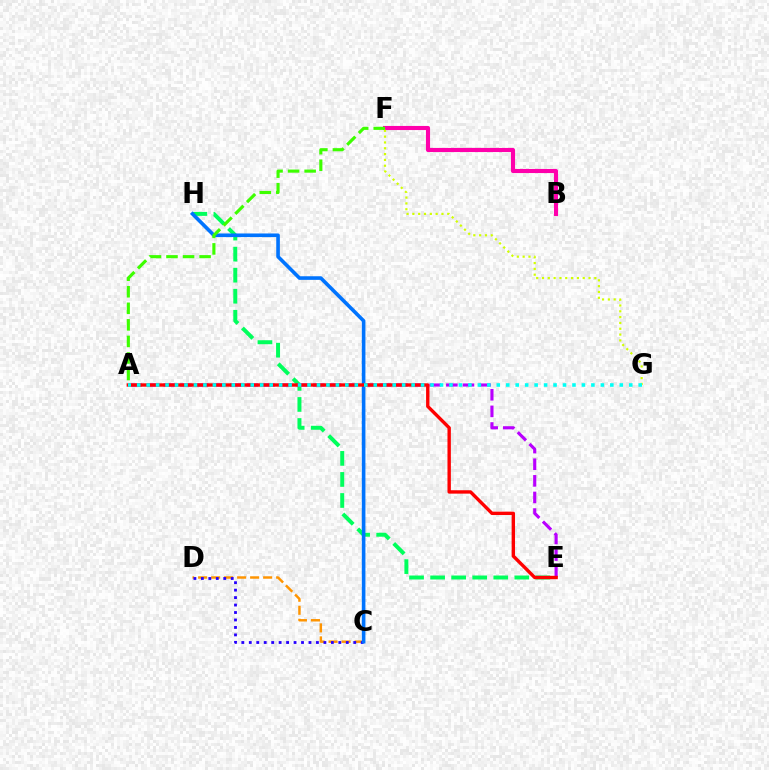{('C', 'D'): [{'color': '#ff9400', 'line_style': 'dashed', 'thickness': 1.77}, {'color': '#2500ff', 'line_style': 'dotted', 'thickness': 2.03}], ('E', 'H'): [{'color': '#00ff5c', 'line_style': 'dashed', 'thickness': 2.86}], ('A', 'E'): [{'color': '#b900ff', 'line_style': 'dashed', 'thickness': 2.26}, {'color': '#ff0000', 'line_style': 'solid', 'thickness': 2.44}], ('B', 'F'): [{'color': '#ff00ac', 'line_style': 'solid', 'thickness': 2.95}], ('C', 'H'): [{'color': '#0074ff', 'line_style': 'solid', 'thickness': 2.6}], ('A', 'F'): [{'color': '#3dff00', 'line_style': 'dashed', 'thickness': 2.25}], ('F', 'G'): [{'color': '#d1ff00', 'line_style': 'dotted', 'thickness': 1.58}], ('A', 'G'): [{'color': '#00fff6', 'line_style': 'dotted', 'thickness': 2.57}]}